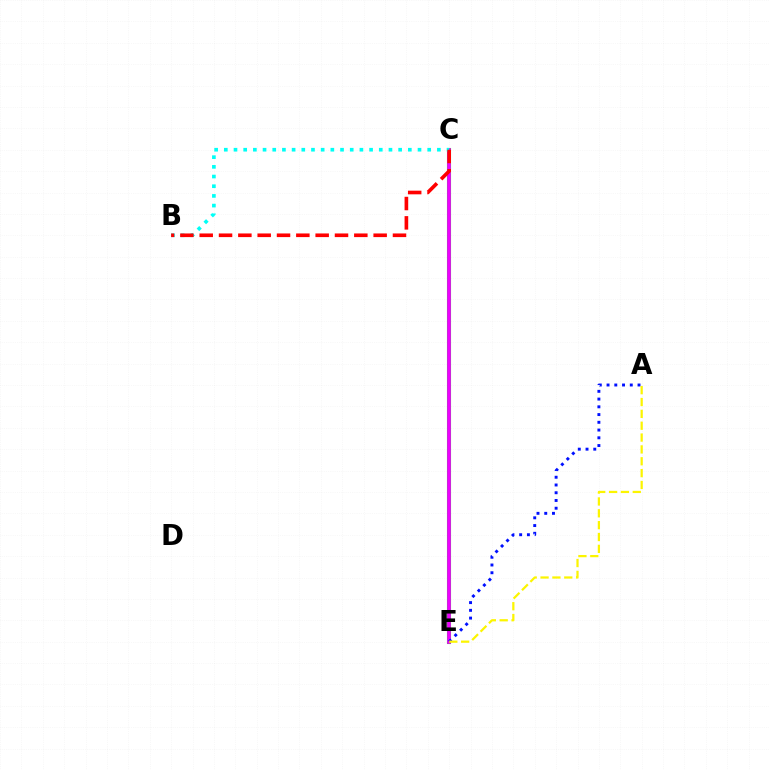{('C', 'E'): [{'color': '#08ff00', 'line_style': 'solid', 'thickness': 2.93}, {'color': '#ee00ff', 'line_style': 'solid', 'thickness': 2.66}], ('B', 'C'): [{'color': '#00fff6', 'line_style': 'dotted', 'thickness': 2.63}, {'color': '#ff0000', 'line_style': 'dashed', 'thickness': 2.63}], ('A', 'E'): [{'color': '#0010ff', 'line_style': 'dotted', 'thickness': 2.1}, {'color': '#fcf500', 'line_style': 'dashed', 'thickness': 1.61}]}